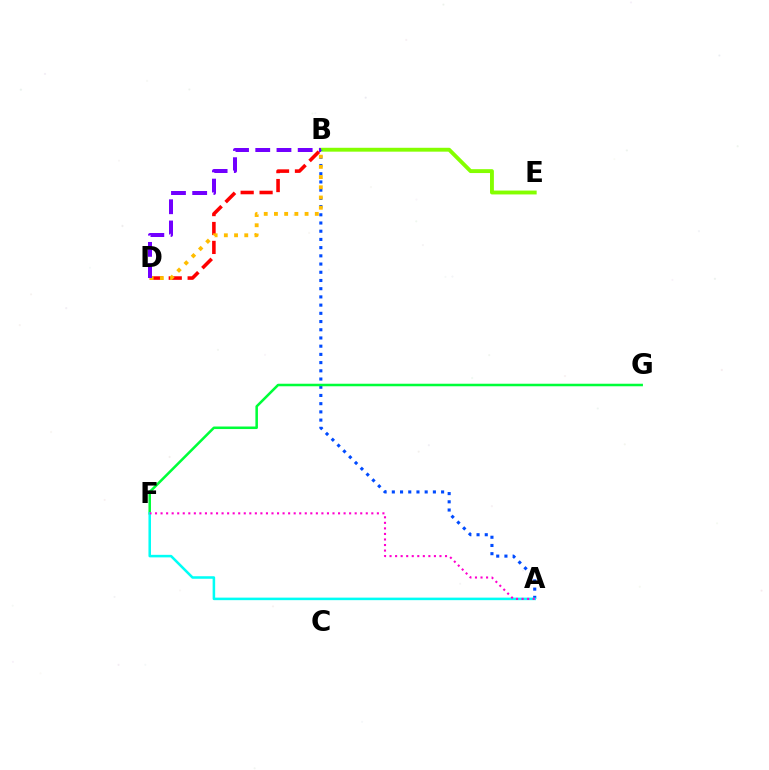{('B', 'E'): [{'color': '#84ff00', 'line_style': 'solid', 'thickness': 2.79}], ('A', 'B'): [{'color': '#004bff', 'line_style': 'dotted', 'thickness': 2.23}], ('B', 'D'): [{'color': '#ff0000', 'line_style': 'dashed', 'thickness': 2.57}, {'color': '#ffbd00', 'line_style': 'dotted', 'thickness': 2.77}, {'color': '#7200ff', 'line_style': 'dashed', 'thickness': 2.88}], ('F', 'G'): [{'color': '#00ff39', 'line_style': 'solid', 'thickness': 1.82}], ('A', 'F'): [{'color': '#00fff6', 'line_style': 'solid', 'thickness': 1.83}, {'color': '#ff00cf', 'line_style': 'dotted', 'thickness': 1.51}]}